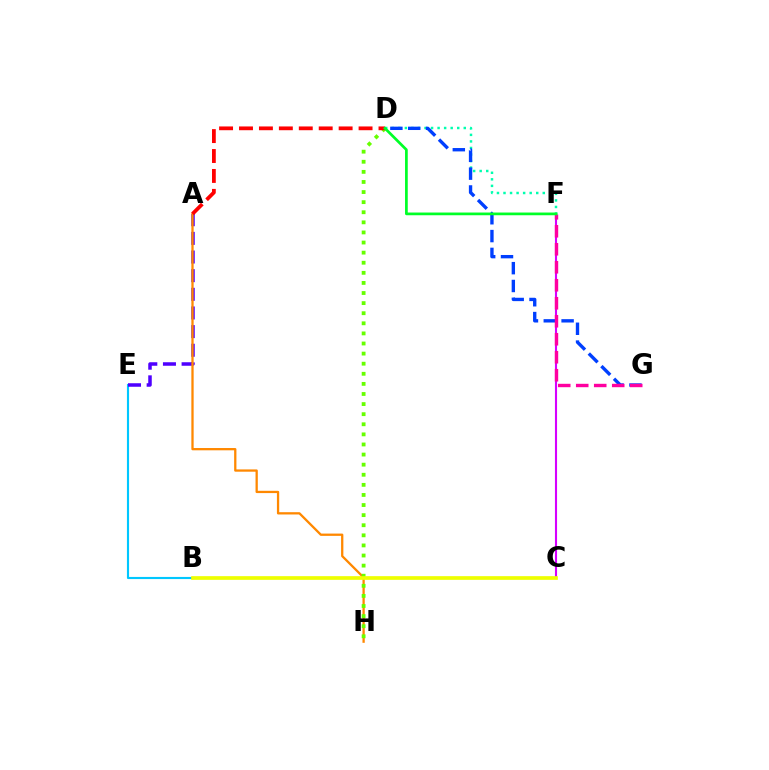{('B', 'E'): [{'color': '#00c7ff', 'line_style': 'solid', 'thickness': 1.54}], ('A', 'E'): [{'color': '#4f00ff', 'line_style': 'dashed', 'thickness': 2.53}], ('D', 'F'): [{'color': '#00ffaf', 'line_style': 'dotted', 'thickness': 1.78}, {'color': '#00ff27', 'line_style': 'solid', 'thickness': 1.96}], ('C', 'F'): [{'color': '#d600ff', 'line_style': 'solid', 'thickness': 1.52}], ('D', 'G'): [{'color': '#003fff', 'line_style': 'dashed', 'thickness': 2.42}], ('F', 'G'): [{'color': '#ff00a0', 'line_style': 'dashed', 'thickness': 2.44}], ('A', 'H'): [{'color': '#ff8800', 'line_style': 'solid', 'thickness': 1.65}], ('D', 'H'): [{'color': '#66ff00', 'line_style': 'dotted', 'thickness': 2.74}], ('B', 'C'): [{'color': '#eeff00', 'line_style': 'solid', 'thickness': 2.66}], ('A', 'D'): [{'color': '#ff0000', 'line_style': 'dashed', 'thickness': 2.71}]}